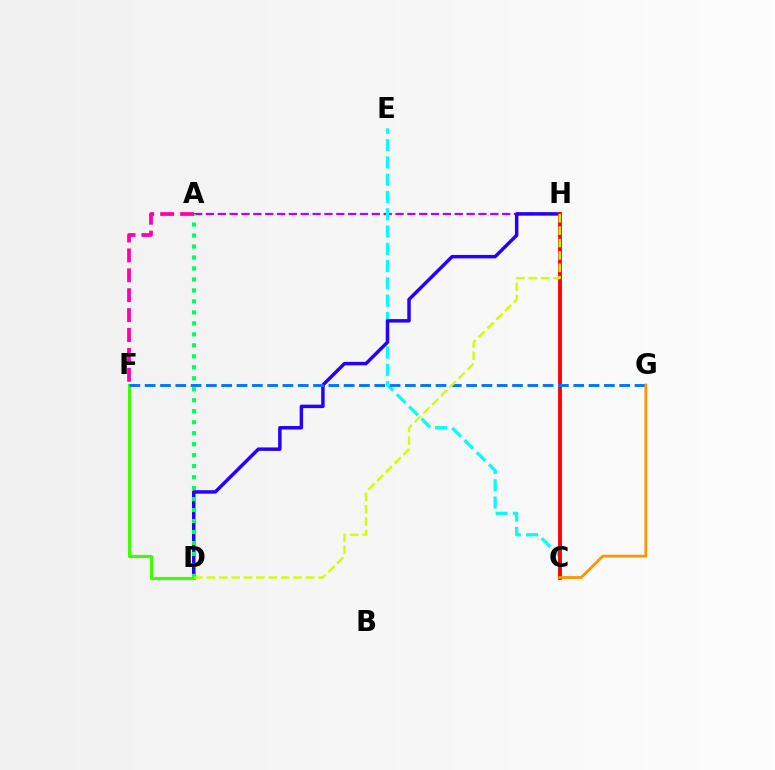{('A', 'H'): [{'color': '#b900ff', 'line_style': 'dashed', 'thickness': 1.61}], ('C', 'E'): [{'color': '#00fff6', 'line_style': 'dashed', 'thickness': 2.35}], ('D', 'H'): [{'color': '#2500ff', 'line_style': 'solid', 'thickness': 2.5}, {'color': '#d1ff00', 'line_style': 'dashed', 'thickness': 1.68}], ('D', 'F'): [{'color': '#3dff00', 'line_style': 'solid', 'thickness': 2.24}], ('C', 'H'): [{'color': '#ff0000', 'line_style': 'solid', 'thickness': 2.75}], ('A', 'D'): [{'color': '#00ff5c', 'line_style': 'dotted', 'thickness': 2.98}], ('F', 'G'): [{'color': '#0074ff', 'line_style': 'dashed', 'thickness': 2.08}], ('A', 'F'): [{'color': '#ff00ac', 'line_style': 'dashed', 'thickness': 2.7}], ('C', 'G'): [{'color': '#ff9400', 'line_style': 'solid', 'thickness': 2.0}]}